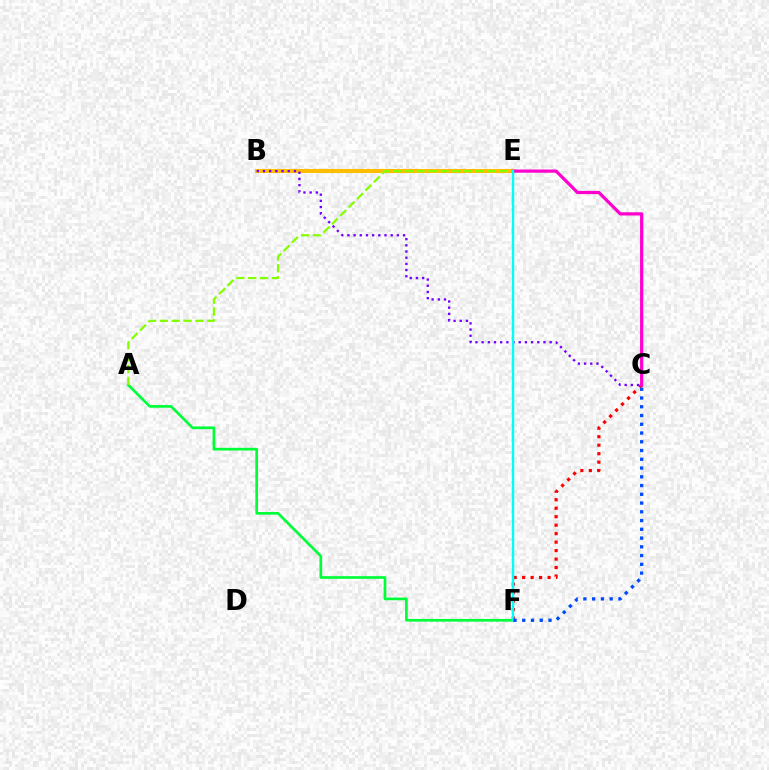{('B', 'E'): [{'color': '#ffbd00', 'line_style': 'solid', 'thickness': 2.9}], ('C', 'F'): [{'color': '#ff0000', 'line_style': 'dotted', 'thickness': 2.3}, {'color': '#004bff', 'line_style': 'dotted', 'thickness': 2.38}], ('B', 'C'): [{'color': '#7200ff', 'line_style': 'dotted', 'thickness': 1.68}], ('A', 'F'): [{'color': '#00ff39', 'line_style': 'solid', 'thickness': 1.93}], ('C', 'E'): [{'color': '#ff00cf', 'line_style': 'solid', 'thickness': 2.31}], ('A', 'E'): [{'color': '#84ff00', 'line_style': 'dashed', 'thickness': 1.61}], ('E', 'F'): [{'color': '#00fff6', 'line_style': 'solid', 'thickness': 1.73}]}